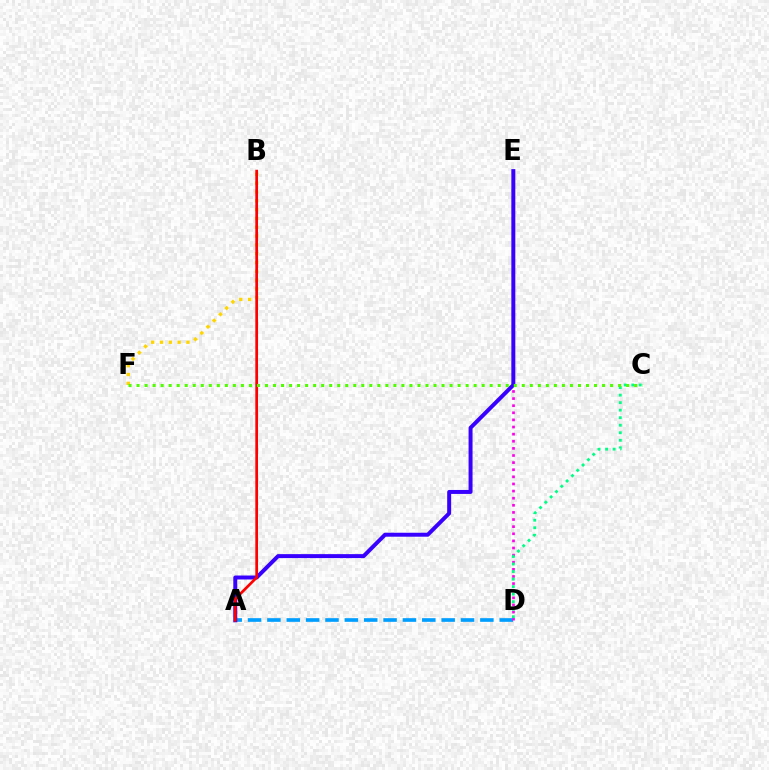{('A', 'D'): [{'color': '#009eff', 'line_style': 'dashed', 'thickness': 2.63}], ('D', 'E'): [{'color': '#ff00ed', 'line_style': 'dotted', 'thickness': 1.93}], ('B', 'F'): [{'color': '#ffd500', 'line_style': 'dotted', 'thickness': 2.4}], ('C', 'D'): [{'color': '#00ff86', 'line_style': 'dotted', 'thickness': 2.04}], ('A', 'E'): [{'color': '#3700ff', 'line_style': 'solid', 'thickness': 2.85}], ('A', 'B'): [{'color': '#ff0000', 'line_style': 'solid', 'thickness': 1.95}], ('C', 'F'): [{'color': '#4fff00', 'line_style': 'dotted', 'thickness': 2.18}]}